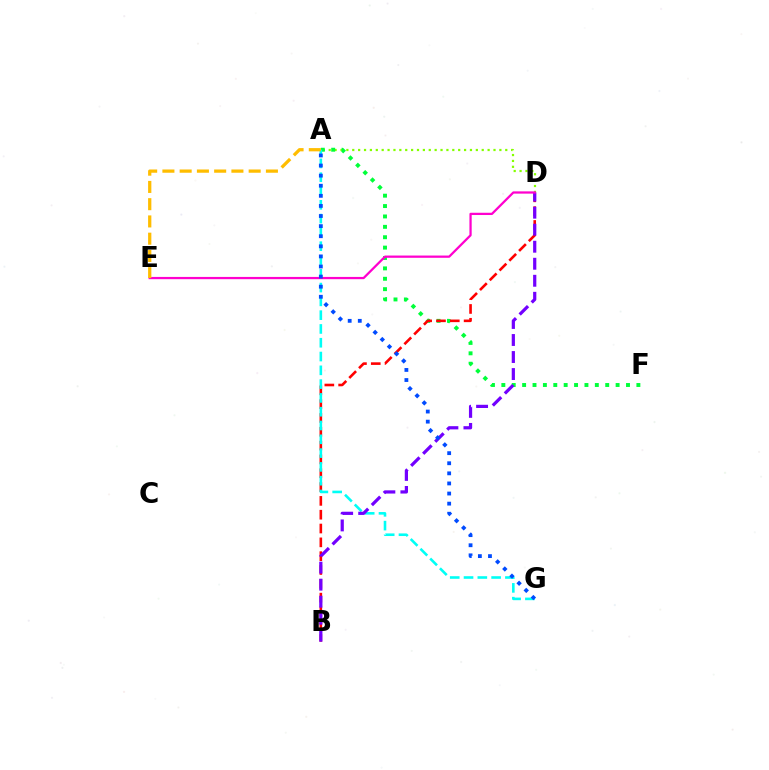{('A', 'D'): [{'color': '#84ff00', 'line_style': 'dotted', 'thickness': 1.6}], ('A', 'F'): [{'color': '#00ff39', 'line_style': 'dotted', 'thickness': 2.82}], ('B', 'D'): [{'color': '#ff0000', 'line_style': 'dashed', 'thickness': 1.88}, {'color': '#7200ff', 'line_style': 'dashed', 'thickness': 2.31}], ('A', 'G'): [{'color': '#00fff6', 'line_style': 'dashed', 'thickness': 1.87}, {'color': '#004bff', 'line_style': 'dotted', 'thickness': 2.74}], ('D', 'E'): [{'color': '#ff00cf', 'line_style': 'solid', 'thickness': 1.62}], ('A', 'E'): [{'color': '#ffbd00', 'line_style': 'dashed', 'thickness': 2.34}]}